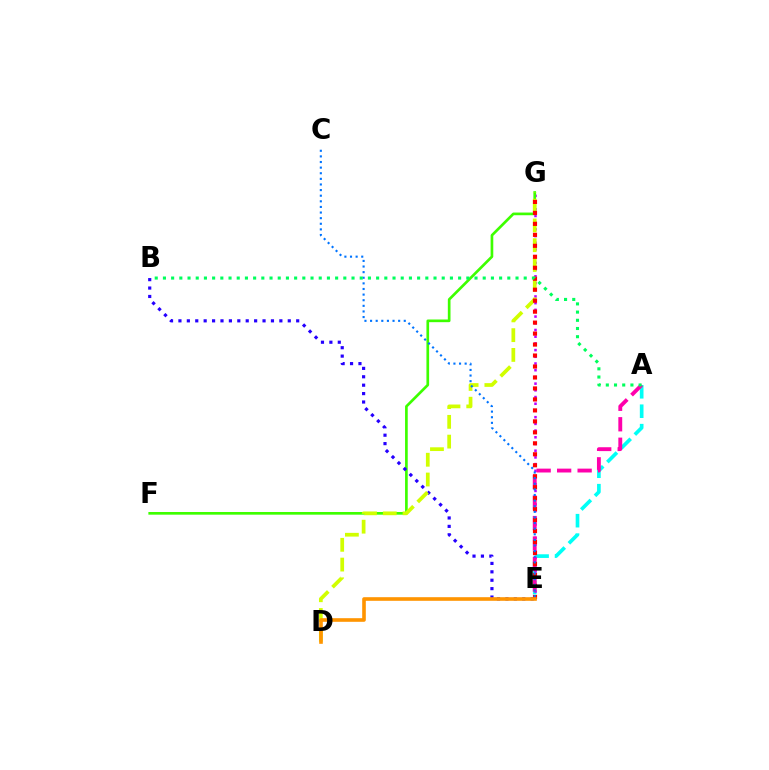{('A', 'E'): [{'color': '#00fff6', 'line_style': 'dashed', 'thickness': 2.64}, {'color': '#ff00ac', 'line_style': 'dashed', 'thickness': 2.78}], ('E', 'G'): [{'color': '#b900ff', 'line_style': 'dotted', 'thickness': 1.82}, {'color': '#ff0000', 'line_style': 'dotted', 'thickness': 2.98}], ('F', 'G'): [{'color': '#3dff00', 'line_style': 'solid', 'thickness': 1.92}], ('B', 'E'): [{'color': '#2500ff', 'line_style': 'dotted', 'thickness': 2.29}], ('D', 'G'): [{'color': '#d1ff00', 'line_style': 'dashed', 'thickness': 2.68}], ('C', 'E'): [{'color': '#0074ff', 'line_style': 'dotted', 'thickness': 1.53}], ('D', 'E'): [{'color': '#ff9400', 'line_style': 'solid', 'thickness': 2.61}], ('A', 'B'): [{'color': '#00ff5c', 'line_style': 'dotted', 'thickness': 2.23}]}